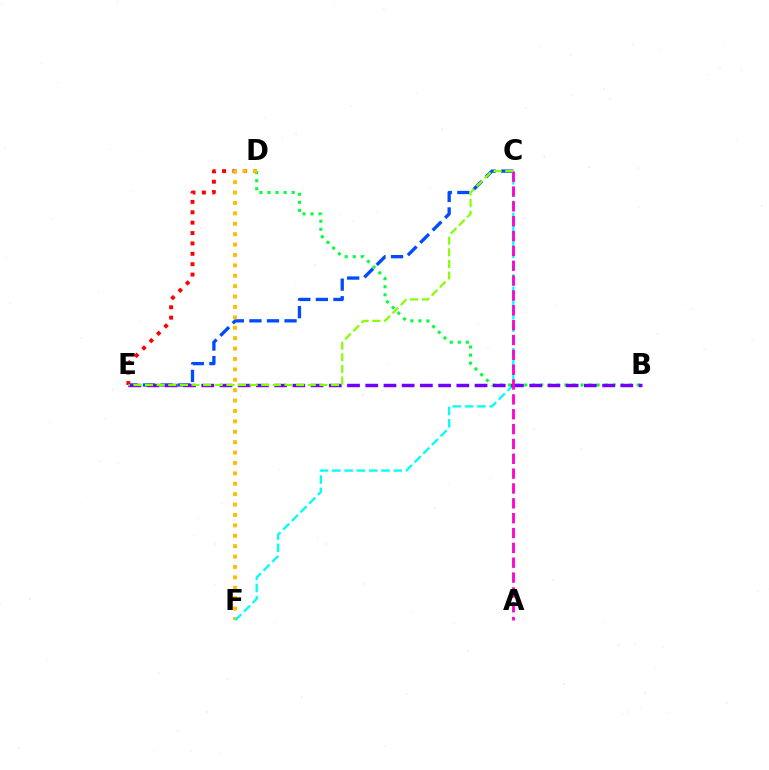{('C', 'E'): [{'color': '#004bff', 'line_style': 'dashed', 'thickness': 2.39}, {'color': '#84ff00', 'line_style': 'dashed', 'thickness': 1.58}], ('B', 'D'): [{'color': '#00ff39', 'line_style': 'dotted', 'thickness': 2.19}], ('D', 'E'): [{'color': '#ff0000', 'line_style': 'dotted', 'thickness': 2.82}], ('D', 'F'): [{'color': '#ffbd00', 'line_style': 'dotted', 'thickness': 2.83}], ('C', 'F'): [{'color': '#00fff6', 'line_style': 'dashed', 'thickness': 1.67}], ('B', 'E'): [{'color': '#7200ff', 'line_style': 'dashed', 'thickness': 2.48}], ('A', 'C'): [{'color': '#ff00cf', 'line_style': 'dashed', 'thickness': 2.02}]}